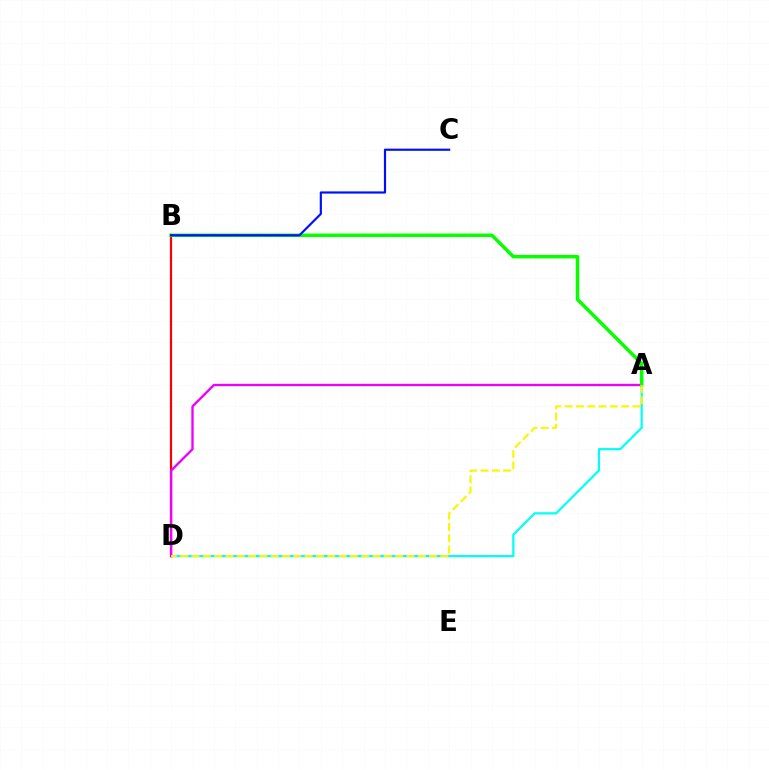{('B', 'D'): [{'color': '#ff0000', 'line_style': 'solid', 'thickness': 1.59}], ('A', 'D'): [{'color': '#00fff6', 'line_style': 'solid', 'thickness': 1.6}, {'color': '#ee00ff', 'line_style': 'solid', 'thickness': 1.68}, {'color': '#fcf500', 'line_style': 'dashed', 'thickness': 1.54}], ('A', 'B'): [{'color': '#08ff00', 'line_style': 'solid', 'thickness': 2.52}], ('B', 'C'): [{'color': '#0010ff', 'line_style': 'solid', 'thickness': 1.57}]}